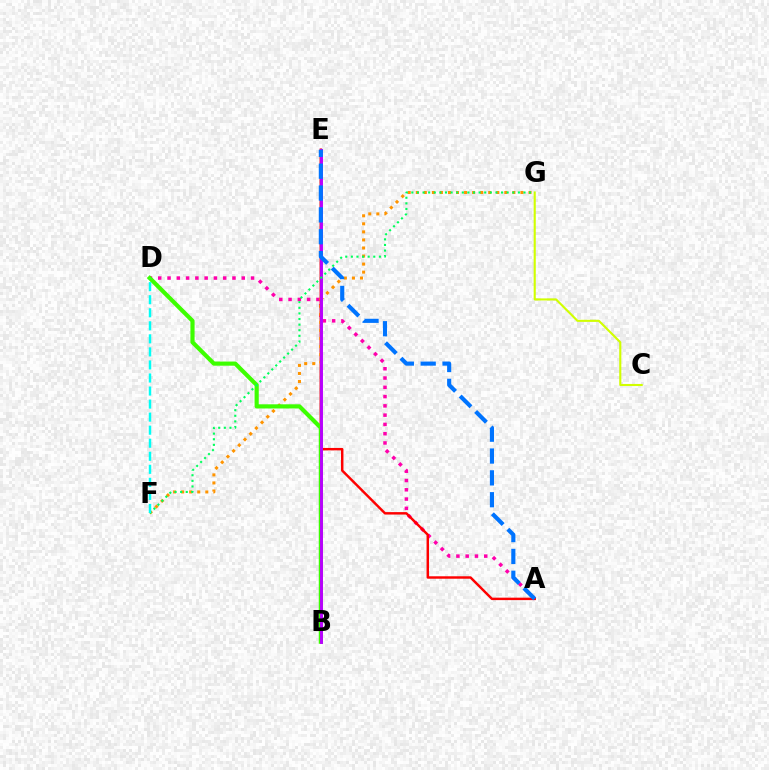{('B', 'E'): [{'color': '#2500ff', 'line_style': 'solid', 'thickness': 1.59}, {'color': '#b900ff', 'line_style': 'solid', 'thickness': 2.11}], ('A', 'D'): [{'color': '#ff00ac', 'line_style': 'dotted', 'thickness': 2.52}], ('A', 'E'): [{'color': '#ff0000', 'line_style': 'solid', 'thickness': 1.76}, {'color': '#0074ff', 'line_style': 'dashed', 'thickness': 2.97}], ('F', 'G'): [{'color': '#ff9400', 'line_style': 'dotted', 'thickness': 2.19}, {'color': '#00ff5c', 'line_style': 'dotted', 'thickness': 1.52}], ('B', 'D'): [{'color': '#3dff00', 'line_style': 'solid', 'thickness': 2.99}], ('C', 'G'): [{'color': '#d1ff00', 'line_style': 'solid', 'thickness': 1.52}], ('D', 'F'): [{'color': '#00fff6', 'line_style': 'dashed', 'thickness': 1.77}]}